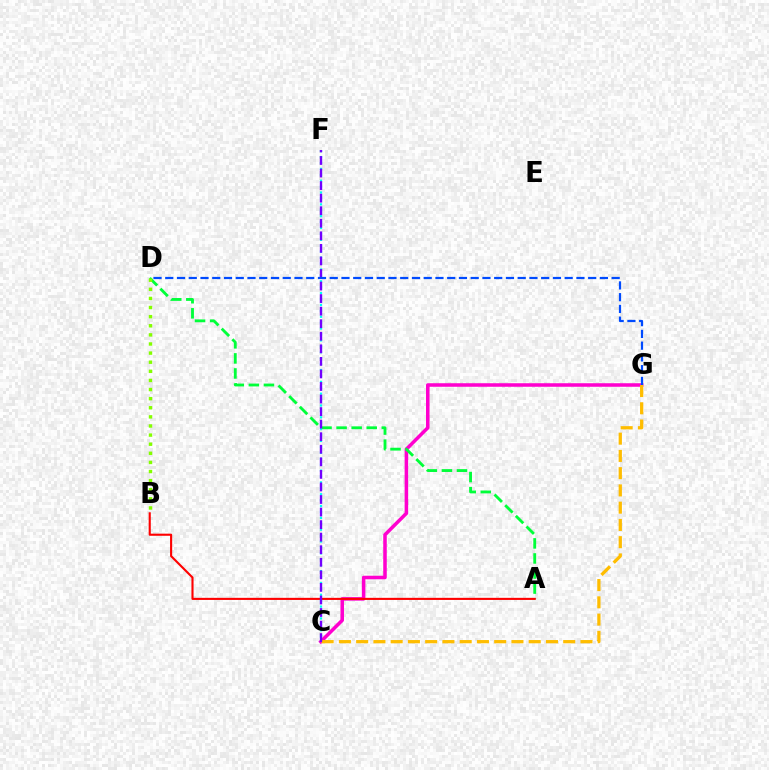{('C', 'G'): [{'color': '#ff00cf', 'line_style': 'solid', 'thickness': 2.54}, {'color': '#ffbd00', 'line_style': 'dashed', 'thickness': 2.34}], ('A', 'D'): [{'color': '#00ff39', 'line_style': 'dashed', 'thickness': 2.05}], ('A', 'B'): [{'color': '#ff0000', 'line_style': 'solid', 'thickness': 1.52}], ('C', 'F'): [{'color': '#00fff6', 'line_style': 'dotted', 'thickness': 1.61}, {'color': '#7200ff', 'line_style': 'dashed', 'thickness': 1.71}], ('B', 'D'): [{'color': '#84ff00', 'line_style': 'dotted', 'thickness': 2.48}], ('D', 'G'): [{'color': '#004bff', 'line_style': 'dashed', 'thickness': 1.6}]}